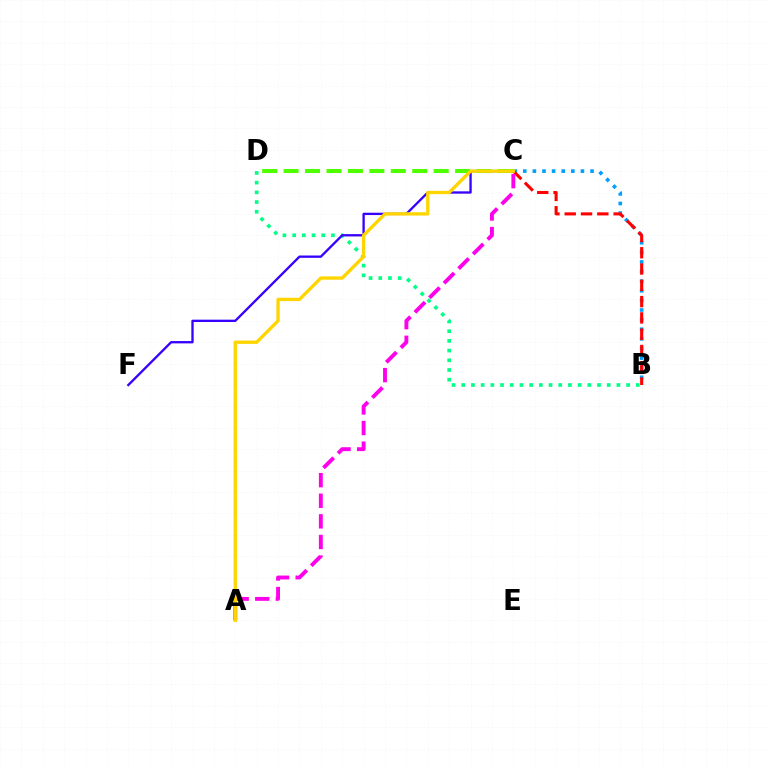{('B', 'C'): [{'color': '#009eff', 'line_style': 'dotted', 'thickness': 2.61}, {'color': '#ff0000', 'line_style': 'dashed', 'thickness': 2.21}], ('B', 'D'): [{'color': '#00ff86', 'line_style': 'dotted', 'thickness': 2.63}], ('C', 'F'): [{'color': '#3700ff', 'line_style': 'solid', 'thickness': 1.67}], ('C', 'D'): [{'color': '#4fff00', 'line_style': 'dashed', 'thickness': 2.91}], ('A', 'C'): [{'color': '#ff00ed', 'line_style': 'dashed', 'thickness': 2.8}, {'color': '#ffd500', 'line_style': 'solid', 'thickness': 2.4}]}